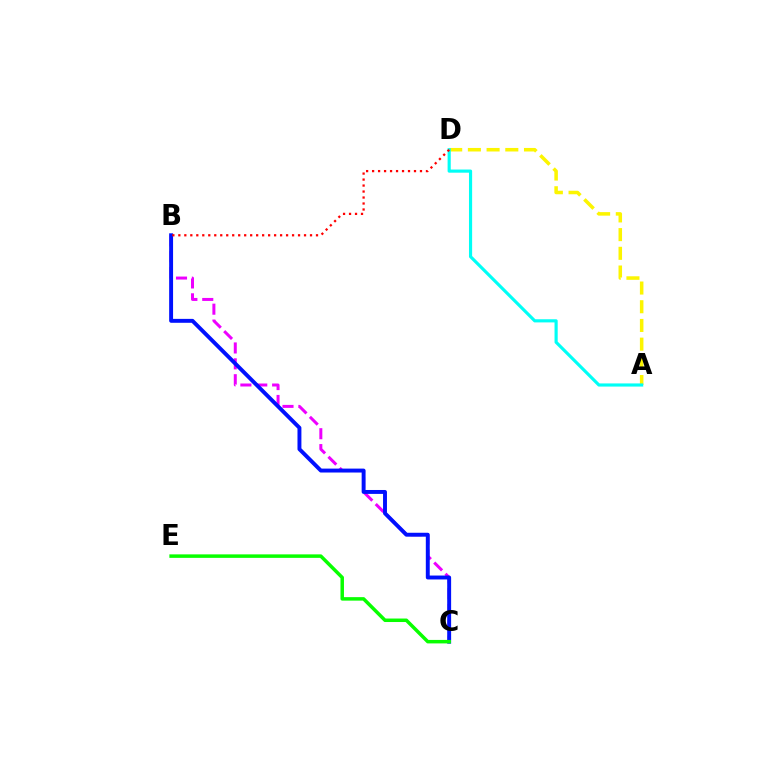{('A', 'D'): [{'color': '#fcf500', 'line_style': 'dashed', 'thickness': 2.54}, {'color': '#00fff6', 'line_style': 'solid', 'thickness': 2.27}], ('B', 'C'): [{'color': '#ee00ff', 'line_style': 'dashed', 'thickness': 2.16}, {'color': '#0010ff', 'line_style': 'solid', 'thickness': 2.82}], ('B', 'D'): [{'color': '#ff0000', 'line_style': 'dotted', 'thickness': 1.63}], ('C', 'E'): [{'color': '#08ff00', 'line_style': 'solid', 'thickness': 2.51}]}